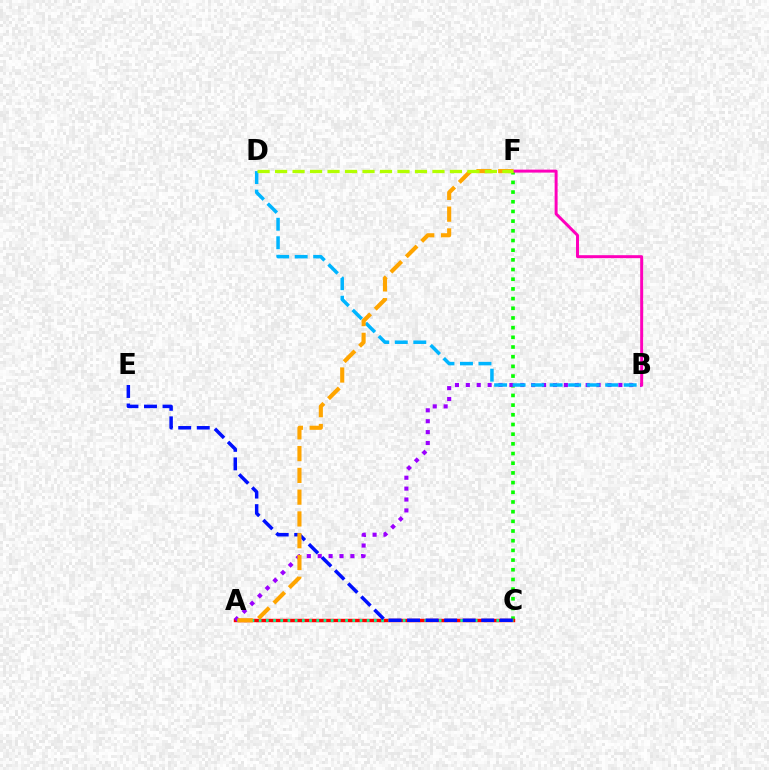{('C', 'F'): [{'color': '#08ff00', 'line_style': 'dotted', 'thickness': 2.63}], ('A', 'C'): [{'color': '#ff0000', 'line_style': 'solid', 'thickness': 2.46}, {'color': '#00ff9d', 'line_style': 'dotted', 'thickness': 1.96}], ('A', 'B'): [{'color': '#9b00ff', 'line_style': 'dotted', 'thickness': 2.96}], ('C', 'E'): [{'color': '#0010ff', 'line_style': 'dashed', 'thickness': 2.52}], ('B', 'F'): [{'color': '#ff00bd', 'line_style': 'solid', 'thickness': 2.14}], ('B', 'D'): [{'color': '#00b5ff', 'line_style': 'dashed', 'thickness': 2.51}], ('A', 'F'): [{'color': '#ffa500', 'line_style': 'dashed', 'thickness': 2.96}], ('D', 'F'): [{'color': '#b3ff00', 'line_style': 'dashed', 'thickness': 2.38}]}